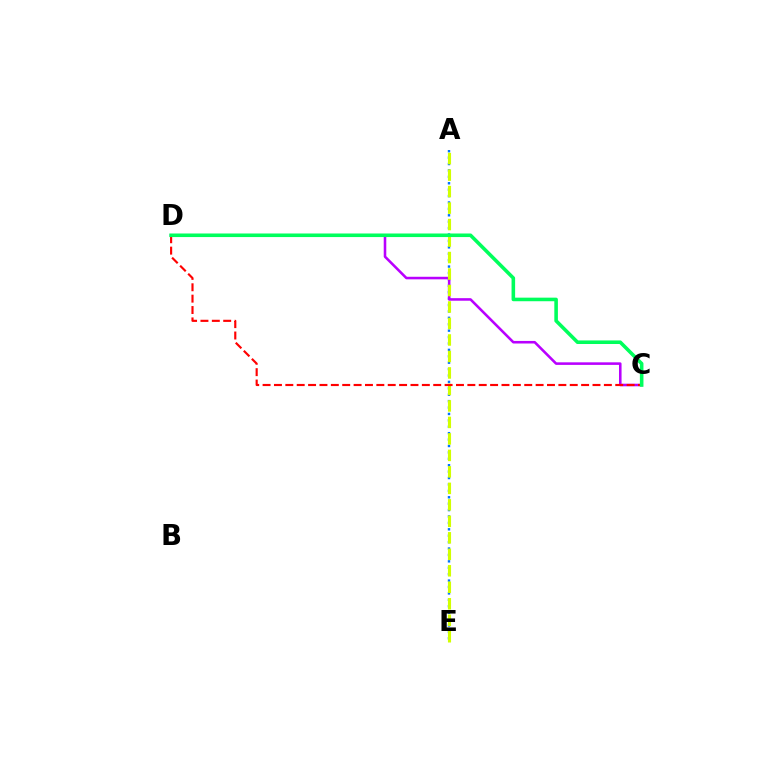{('A', 'E'): [{'color': '#0074ff', 'line_style': 'dotted', 'thickness': 1.74}, {'color': '#d1ff00', 'line_style': 'dashed', 'thickness': 2.24}], ('C', 'D'): [{'color': '#b900ff', 'line_style': 'solid', 'thickness': 1.85}, {'color': '#ff0000', 'line_style': 'dashed', 'thickness': 1.55}, {'color': '#00ff5c', 'line_style': 'solid', 'thickness': 2.57}]}